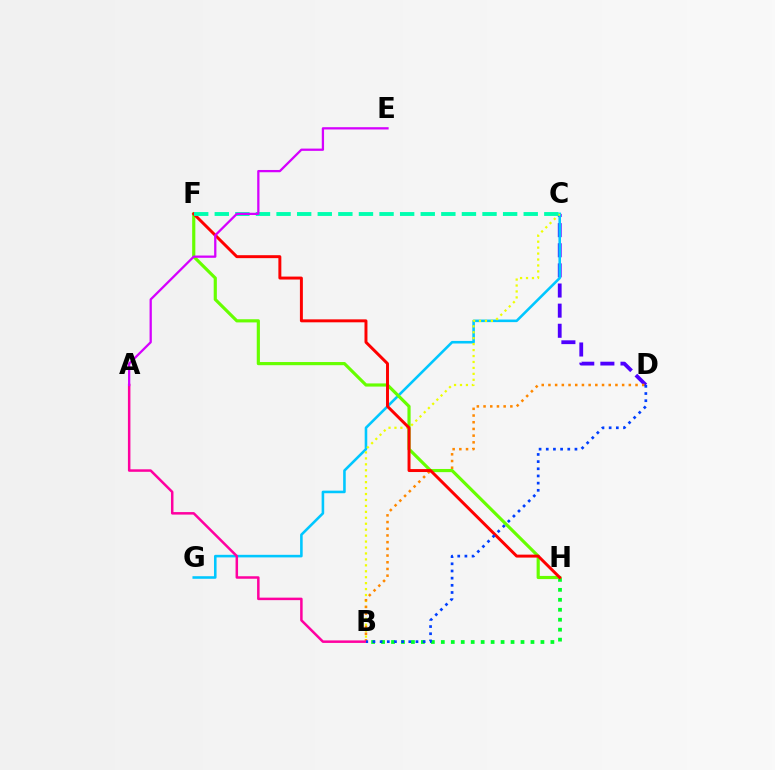{('C', 'D'): [{'color': '#4f00ff', 'line_style': 'dashed', 'thickness': 2.73}], ('C', 'G'): [{'color': '#00c7ff', 'line_style': 'solid', 'thickness': 1.86}], ('B', 'C'): [{'color': '#eeff00', 'line_style': 'dotted', 'thickness': 1.61}], ('B', 'H'): [{'color': '#00ff27', 'line_style': 'dotted', 'thickness': 2.71}], ('B', 'D'): [{'color': '#ff8800', 'line_style': 'dotted', 'thickness': 1.82}, {'color': '#003fff', 'line_style': 'dotted', 'thickness': 1.95}], ('A', 'B'): [{'color': '#ff00a0', 'line_style': 'solid', 'thickness': 1.8}], ('F', 'H'): [{'color': '#66ff00', 'line_style': 'solid', 'thickness': 2.28}, {'color': '#ff0000', 'line_style': 'solid', 'thickness': 2.13}], ('C', 'F'): [{'color': '#00ffaf', 'line_style': 'dashed', 'thickness': 2.8}], ('A', 'E'): [{'color': '#d600ff', 'line_style': 'solid', 'thickness': 1.64}]}